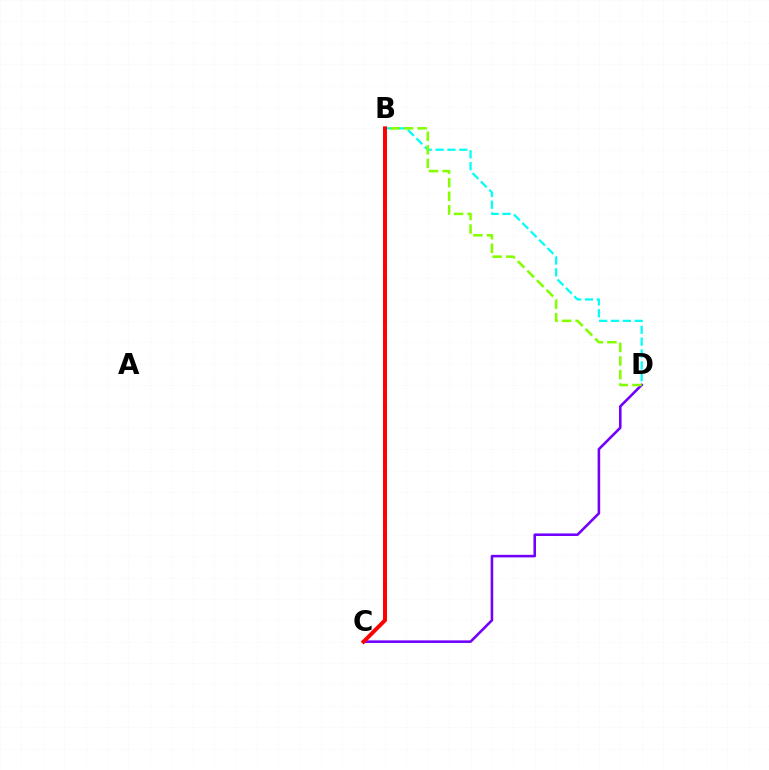{('B', 'D'): [{'color': '#00fff6', 'line_style': 'dashed', 'thickness': 1.61}, {'color': '#84ff00', 'line_style': 'dashed', 'thickness': 1.84}], ('C', 'D'): [{'color': '#7200ff', 'line_style': 'solid', 'thickness': 1.85}], ('B', 'C'): [{'color': '#ff0000', 'line_style': 'solid', 'thickness': 2.84}]}